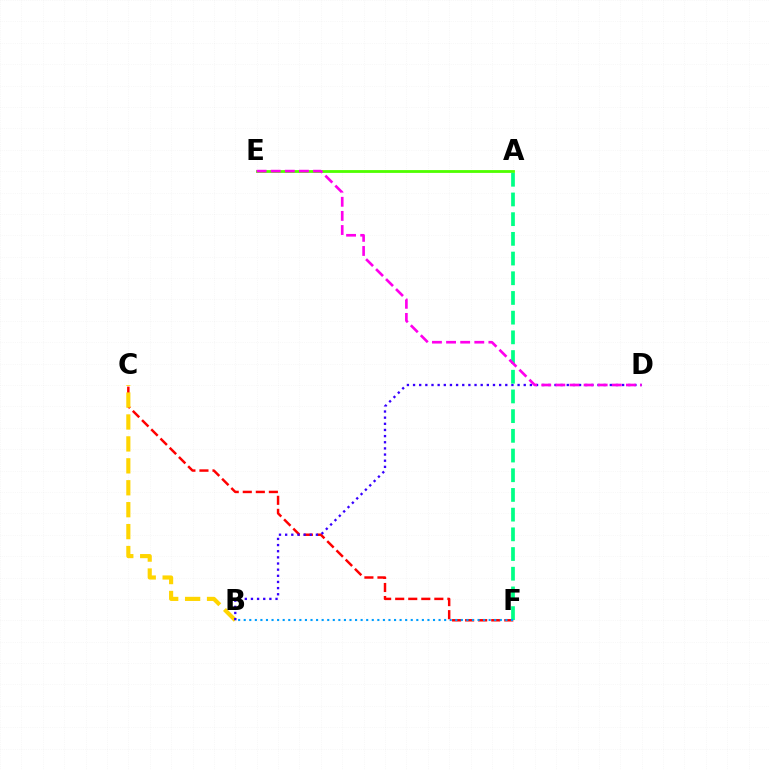{('C', 'F'): [{'color': '#ff0000', 'line_style': 'dashed', 'thickness': 1.77}], ('B', 'C'): [{'color': '#ffd500', 'line_style': 'dashed', 'thickness': 2.98}], ('B', 'D'): [{'color': '#3700ff', 'line_style': 'dotted', 'thickness': 1.67}], ('A', 'E'): [{'color': '#4fff00', 'line_style': 'solid', 'thickness': 2.02}], ('A', 'F'): [{'color': '#00ff86', 'line_style': 'dashed', 'thickness': 2.68}], ('D', 'E'): [{'color': '#ff00ed', 'line_style': 'dashed', 'thickness': 1.92}], ('B', 'F'): [{'color': '#009eff', 'line_style': 'dotted', 'thickness': 1.51}]}